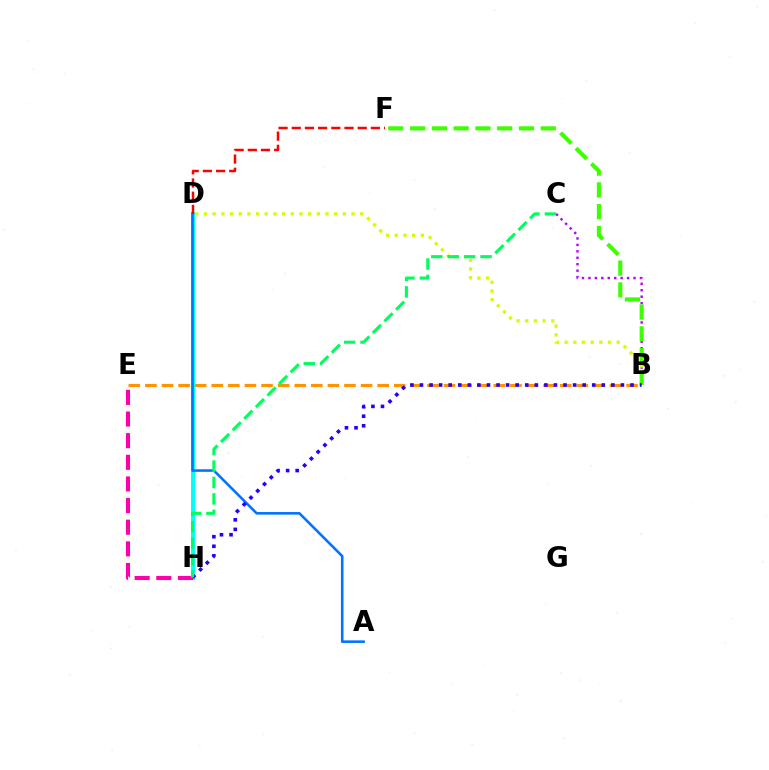{('B', 'E'): [{'color': '#ff9400', 'line_style': 'dashed', 'thickness': 2.25}], ('D', 'H'): [{'color': '#00fff6', 'line_style': 'solid', 'thickness': 2.84}], ('B', 'C'): [{'color': '#b900ff', 'line_style': 'dotted', 'thickness': 1.75}], ('B', 'D'): [{'color': '#d1ff00', 'line_style': 'dotted', 'thickness': 2.36}], ('A', 'D'): [{'color': '#0074ff', 'line_style': 'solid', 'thickness': 1.86}], ('E', 'H'): [{'color': '#ff00ac', 'line_style': 'dashed', 'thickness': 2.94}], ('B', 'F'): [{'color': '#3dff00', 'line_style': 'dashed', 'thickness': 2.96}], ('B', 'H'): [{'color': '#2500ff', 'line_style': 'dotted', 'thickness': 2.6}], ('D', 'F'): [{'color': '#ff0000', 'line_style': 'dashed', 'thickness': 1.79}], ('C', 'H'): [{'color': '#00ff5c', 'line_style': 'dashed', 'thickness': 2.23}]}